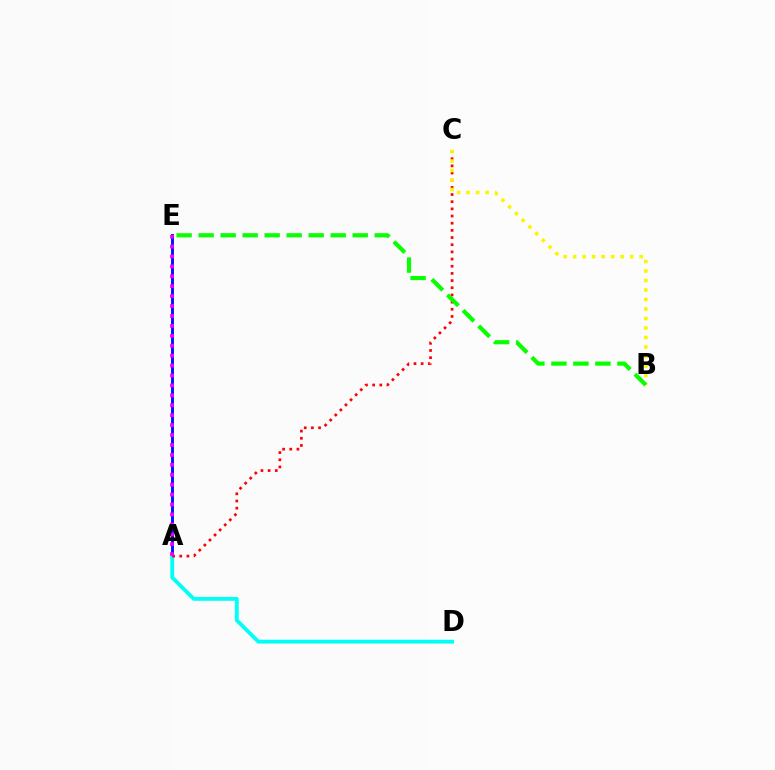{('A', 'E'): [{'color': '#0010ff', 'line_style': 'solid', 'thickness': 2.08}, {'color': '#ee00ff', 'line_style': 'dotted', 'thickness': 2.7}], ('A', 'D'): [{'color': '#00fff6', 'line_style': 'solid', 'thickness': 2.76}], ('A', 'C'): [{'color': '#ff0000', 'line_style': 'dotted', 'thickness': 1.95}], ('B', 'C'): [{'color': '#fcf500', 'line_style': 'dotted', 'thickness': 2.58}], ('B', 'E'): [{'color': '#08ff00', 'line_style': 'dashed', 'thickness': 2.99}]}